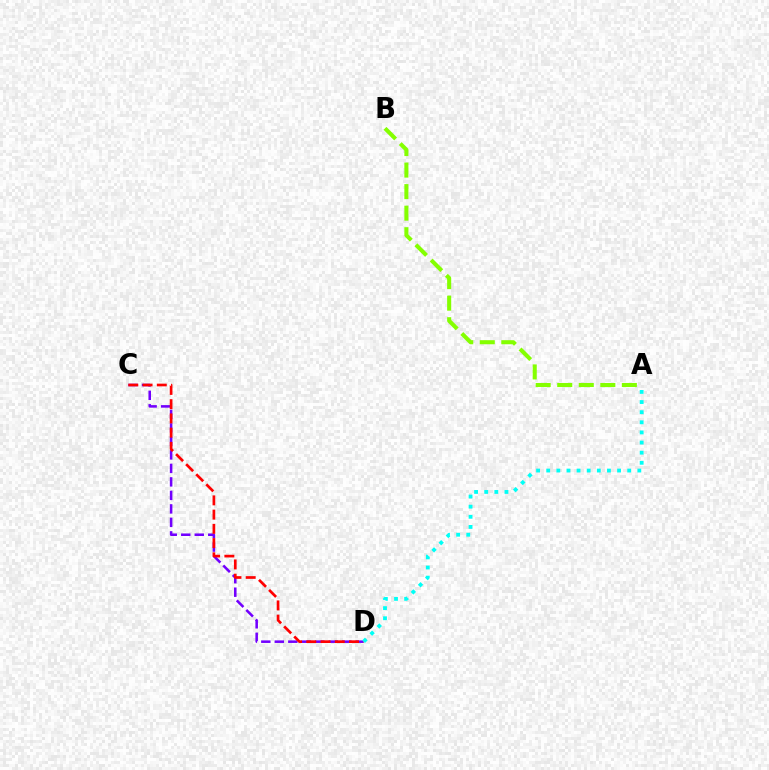{('C', 'D'): [{'color': '#7200ff', 'line_style': 'dashed', 'thickness': 1.83}, {'color': '#ff0000', 'line_style': 'dashed', 'thickness': 1.93}], ('A', 'B'): [{'color': '#84ff00', 'line_style': 'dashed', 'thickness': 2.93}], ('A', 'D'): [{'color': '#00fff6', 'line_style': 'dotted', 'thickness': 2.75}]}